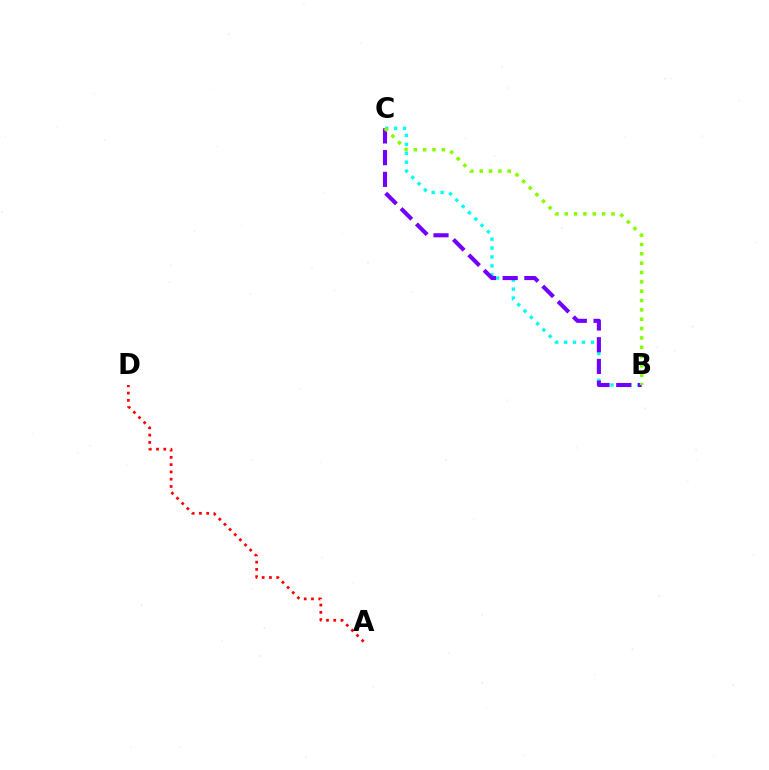{('B', 'C'): [{'color': '#00fff6', 'line_style': 'dotted', 'thickness': 2.42}, {'color': '#7200ff', 'line_style': 'dashed', 'thickness': 2.95}, {'color': '#84ff00', 'line_style': 'dotted', 'thickness': 2.54}], ('A', 'D'): [{'color': '#ff0000', 'line_style': 'dotted', 'thickness': 1.98}]}